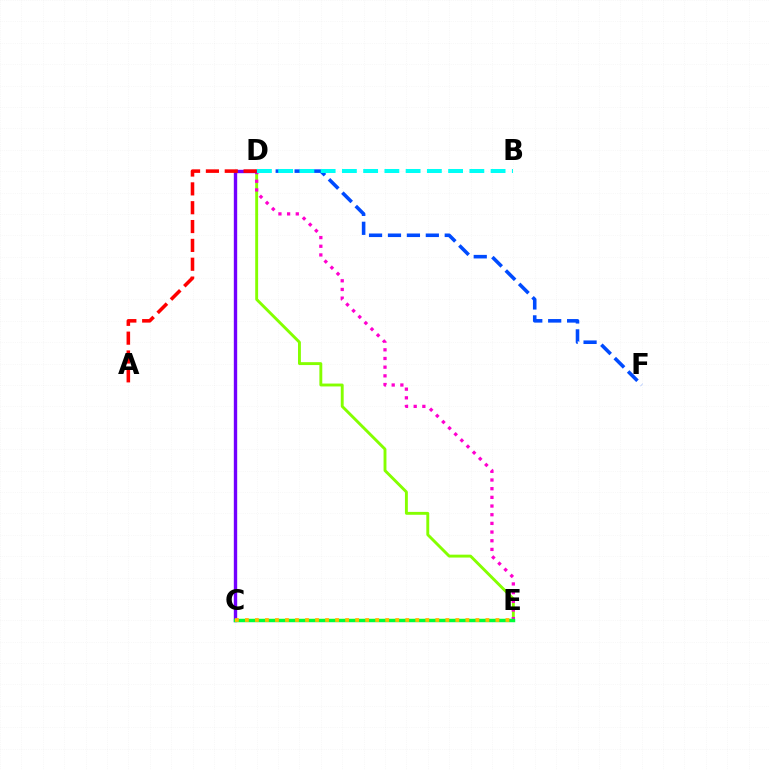{('D', 'E'): [{'color': '#84ff00', 'line_style': 'solid', 'thickness': 2.08}, {'color': '#ff00cf', 'line_style': 'dotted', 'thickness': 2.36}], ('C', 'D'): [{'color': '#7200ff', 'line_style': 'solid', 'thickness': 2.43}], ('D', 'F'): [{'color': '#004bff', 'line_style': 'dashed', 'thickness': 2.57}], ('B', 'D'): [{'color': '#00fff6', 'line_style': 'dashed', 'thickness': 2.89}], ('A', 'D'): [{'color': '#ff0000', 'line_style': 'dashed', 'thickness': 2.56}], ('C', 'E'): [{'color': '#00ff39', 'line_style': 'solid', 'thickness': 2.49}, {'color': '#ffbd00', 'line_style': 'dotted', 'thickness': 2.72}]}